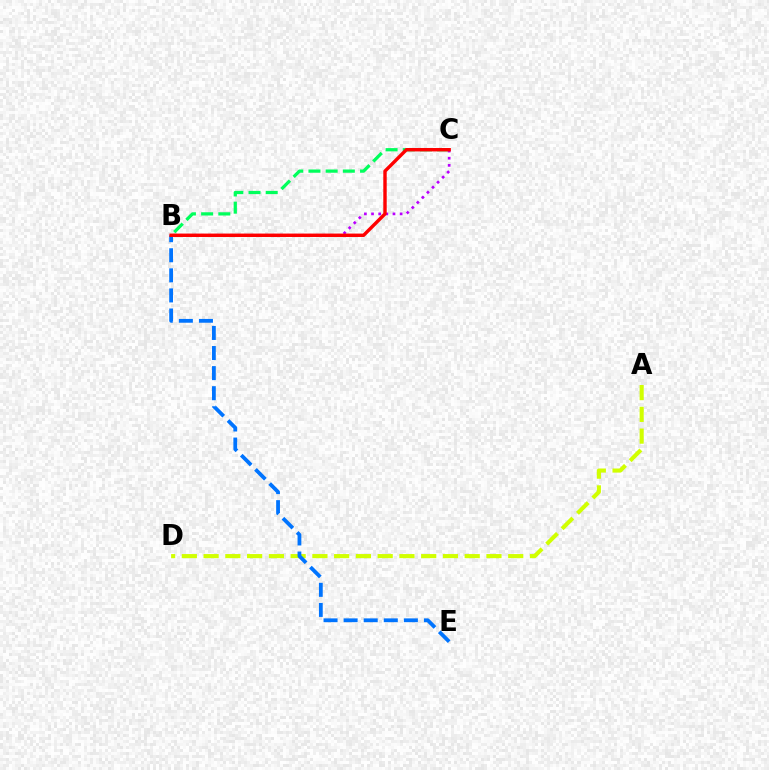{('A', 'D'): [{'color': '#d1ff00', 'line_style': 'dashed', 'thickness': 2.96}], ('B', 'C'): [{'color': '#00ff5c', 'line_style': 'dashed', 'thickness': 2.34}, {'color': '#b900ff', 'line_style': 'dotted', 'thickness': 1.94}, {'color': '#ff0000', 'line_style': 'solid', 'thickness': 2.46}], ('B', 'E'): [{'color': '#0074ff', 'line_style': 'dashed', 'thickness': 2.73}]}